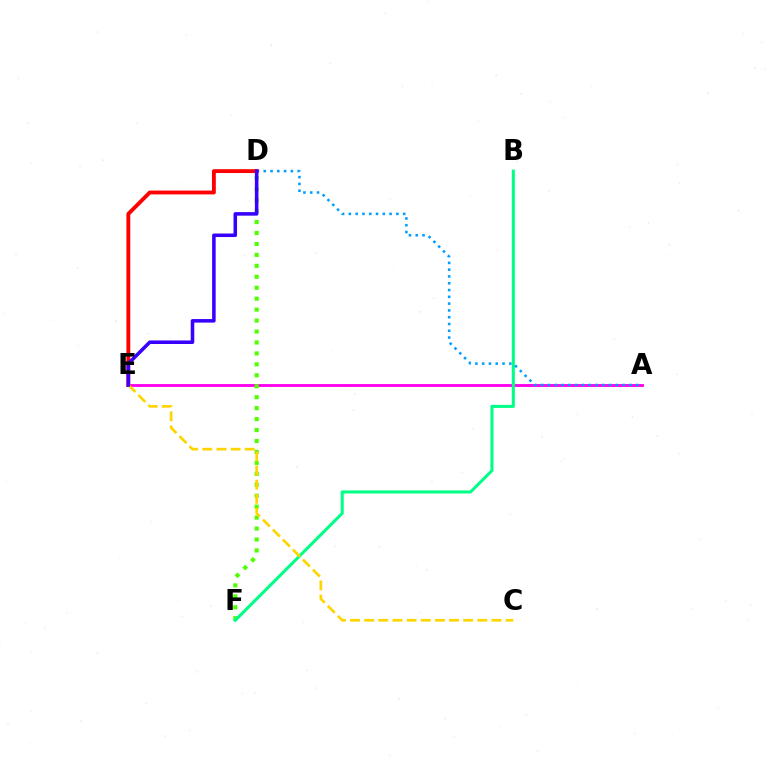{('A', 'E'): [{'color': '#ff00ed', 'line_style': 'solid', 'thickness': 2.07}], ('D', 'F'): [{'color': '#4fff00', 'line_style': 'dotted', 'thickness': 2.97}], ('B', 'F'): [{'color': '#00ff86', 'line_style': 'solid', 'thickness': 2.2}], ('A', 'D'): [{'color': '#009eff', 'line_style': 'dotted', 'thickness': 1.84}], ('D', 'E'): [{'color': '#ff0000', 'line_style': 'solid', 'thickness': 2.78}, {'color': '#3700ff', 'line_style': 'solid', 'thickness': 2.55}], ('C', 'E'): [{'color': '#ffd500', 'line_style': 'dashed', 'thickness': 1.92}]}